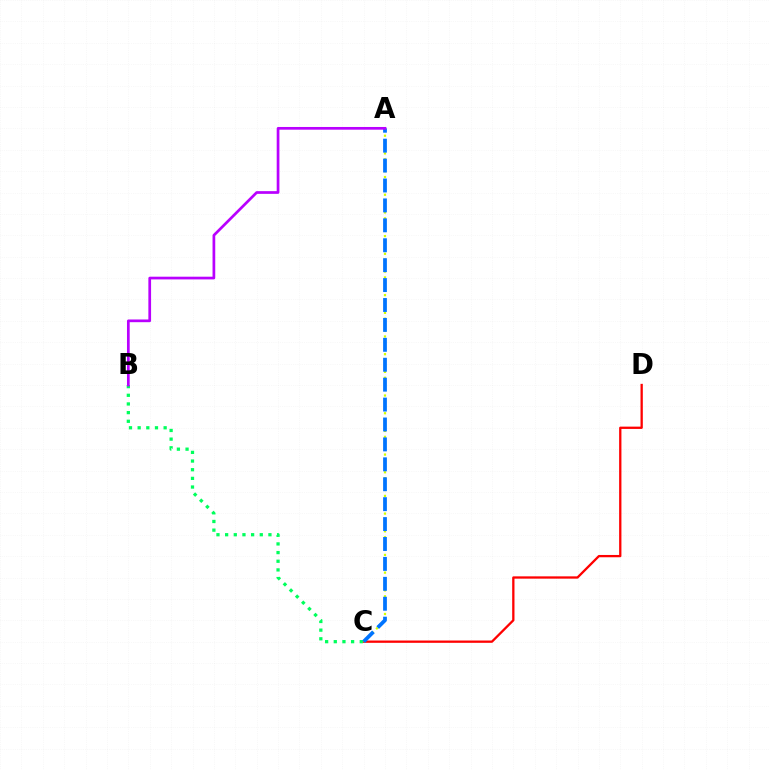{('C', 'D'): [{'color': '#ff0000', 'line_style': 'solid', 'thickness': 1.65}], ('B', 'C'): [{'color': '#00ff5c', 'line_style': 'dotted', 'thickness': 2.35}], ('A', 'C'): [{'color': '#d1ff00', 'line_style': 'dotted', 'thickness': 1.6}, {'color': '#0074ff', 'line_style': 'dashed', 'thickness': 2.71}], ('A', 'B'): [{'color': '#b900ff', 'line_style': 'solid', 'thickness': 1.95}]}